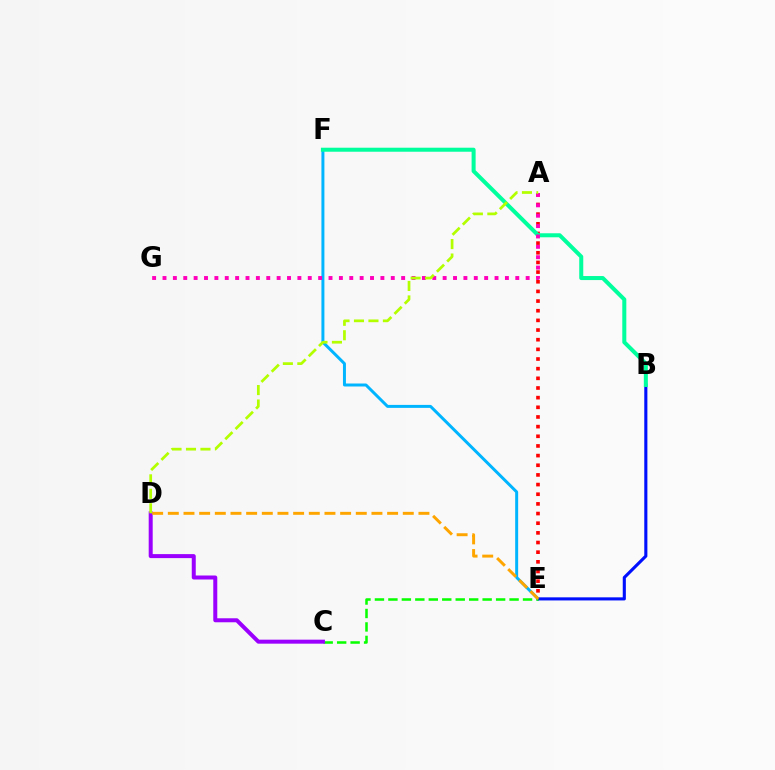{('A', 'E'): [{'color': '#ff0000', 'line_style': 'dotted', 'thickness': 2.62}], ('E', 'F'): [{'color': '#00b5ff', 'line_style': 'solid', 'thickness': 2.14}], ('B', 'E'): [{'color': '#0010ff', 'line_style': 'solid', 'thickness': 2.24}], ('C', 'E'): [{'color': '#08ff00', 'line_style': 'dashed', 'thickness': 1.83}], ('C', 'D'): [{'color': '#9b00ff', 'line_style': 'solid', 'thickness': 2.88}], ('B', 'F'): [{'color': '#00ff9d', 'line_style': 'solid', 'thickness': 2.9}], ('A', 'G'): [{'color': '#ff00bd', 'line_style': 'dotted', 'thickness': 2.82}], ('D', 'E'): [{'color': '#ffa500', 'line_style': 'dashed', 'thickness': 2.13}], ('A', 'D'): [{'color': '#b3ff00', 'line_style': 'dashed', 'thickness': 1.97}]}